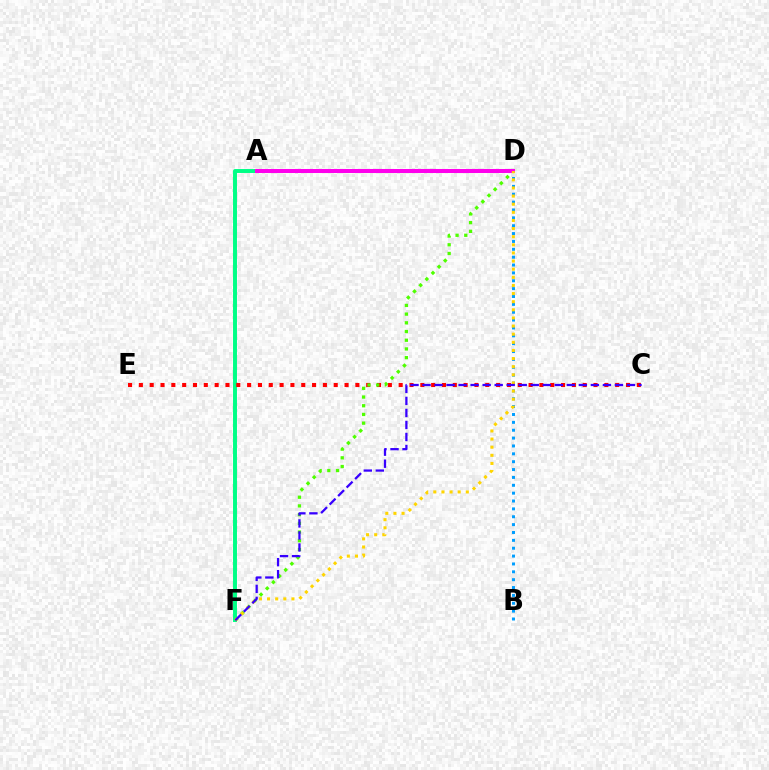{('A', 'F'): [{'color': '#00ff86', 'line_style': 'solid', 'thickness': 2.84}], ('C', 'E'): [{'color': '#ff0000', 'line_style': 'dotted', 'thickness': 2.94}], ('D', 'F'): [{'color': '#4fff00', 'line_style': 'dotted', 'thickness': 2.37}, {'color': '#ffd500', 'line_style': 'dotted', 'thickness': 2.21}], ('B', 'D'): [{'color': '#009eff', 'line_style': 'dotted', 'thickness': 2.14}], ('A', 'D'): [{'color': '#ff00ed', 'line_style': 'solid', 'thickness': 2.9}], ('C', 'F'): [{'color': '#3700ff', 'line_style': 'dashed', 'thickness': 1.63}]}